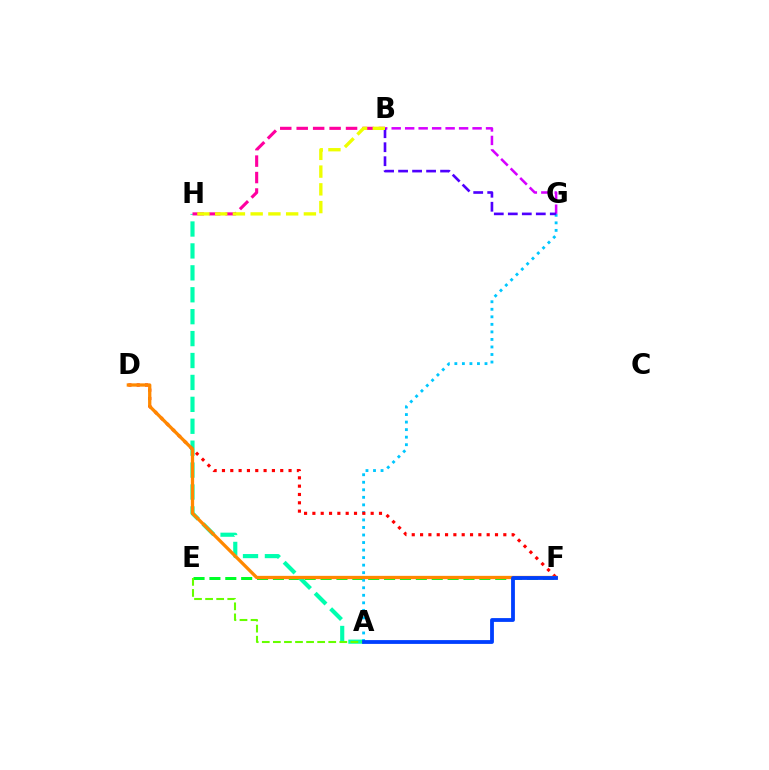{('E', 'F'): [{'color': '#00ff27', 'line_style': 'dashed', 'thickness': 2.16}], ('A', 'H'): [{'color': '#00ffaf', 'line_style': 'dashed', 'thickness': 2.98}], ('A', 'G'): [{'color': '#00c7ff', 'line_style': 'dotted', 'thickness': 2.05}], ('A', 'E'): [{'color': '#66ff00', 'line_style': 'dashed', 'thickness': 1.5}], ('B', 'G'): [{'color': '#d600ff', 'line_style': 'dashed', 'thickness': 1.83}, {'color': '#4f00ff', 'line_style': 'dashed', 'thickness': 1.9}], ('D', 'F'): [{'color': '#ff0000', 'line_style': 'dotted', 'thickness': 2.26}, {'color': '#ff8800', 'line_style': 'solid', 'thickness': 2.37}], ('B', 'H'): [{'color': '#ff00a0', 'line_style': 'dashed', 'thickness': 2.23}, {'color': '#eeff00', 'line_style': 'dashed', 'thickness': 2.41}], ('A', 'F'): [{'color': '#003fff', 'line_style': 'solid', 'thickness': 2.74}]}